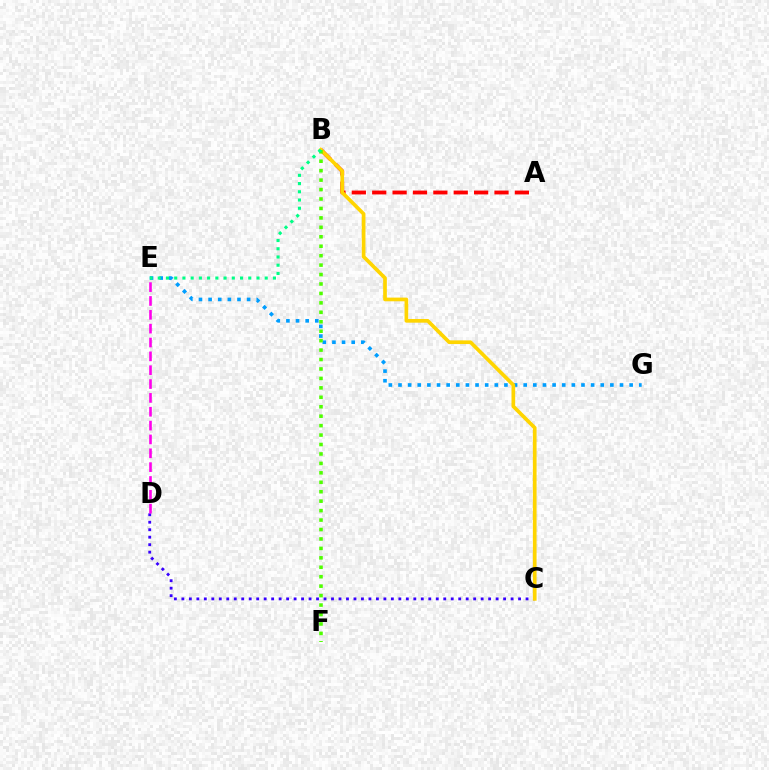{('E', 'G'): [{'color': '#009eff', 'line_style': 'dotted', 'thickness': 2.62}], ('C', 'D'): [{'color': '#3700ff', 'line_style': 'dotted', 'thickness': 2.03}], ('A', 'B'): [{'color': '#ff0000', 'line_style': 'dashed', 'thickness': 2.77}], ('D', 'E'): [{'color': '#ff00ed', 'line_style': 'dashed', 'thickness': 1.88}], ('B', 'C'): [{'color': '#ffd500', 'line_style': 'solid', 'thickness': 2.65}], ('B', 'F'): [{'color': '#4fff00', 'line_style': 'dotted', 'thickness': 2.57}], ('B', 'E'): [{'color': '#00ff86', 'line_style': 'dotted', 'thickness': 2.24}]}